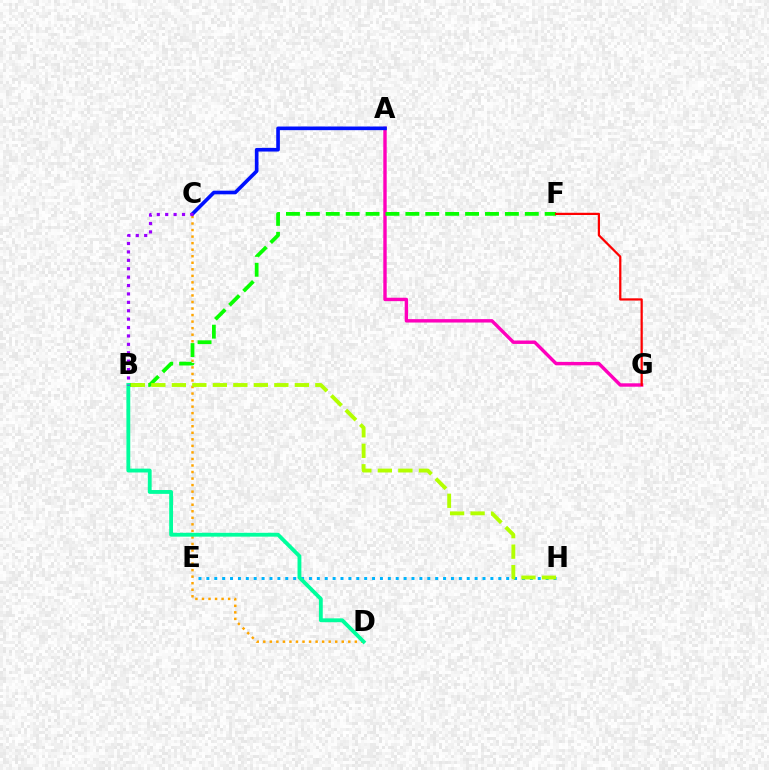{('C', 'D'): [{'color': '#ffa500', 'line_style': 'dotted', 'thickness': 1.78}], ('A', 'G'): [{'color': '#ff00bd', 'line_style': 'solid', 'thickness': 2.45}], ('B', 'F'): [{'color': '#08ff00', 'line_style': 'dashed', 'thickness': 2.7}], ('A', 'C'): [{'color': '#0010ff', 'line_style': 'solid', 'thickness': 2.62}], ('E', 'H'): [{'color': '#00b5ff', 'line_style': 'dotted', 'thickness': 2.14}], ('B', 'D'): [{'color': '#00ff9d', 'line_style': 'solid', 'thickness': 2.77}], ('B', 'C'): [{'color': '#9b00ff', 'line_style': 'dotted', 'thickness': 2.28}], ('F', 'G'): [{'color': '#ff0000', 'line_style': 'solid', 'thickness': 1.61}], ('B', 'H'): [{'color': '#b3ff00', 'line_style': 'dashed', 'thickness': 2.78}]}